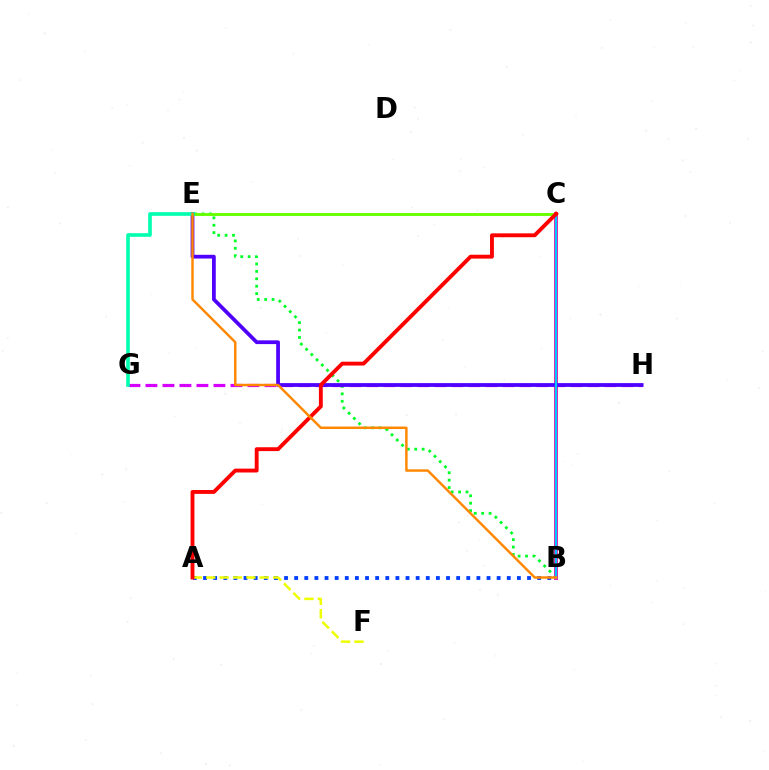{('B', 'E'): [{'color': '#00ff27', 'line_style': 'dotted', 'thickness': 2.01}, {'color': '#ff8800', 'line_style': 'solid', 'thickness': 1.77}], ('C', 'E'): [{'color': '#66ff00', 'line_style': 'solid', 'thickness': 2.07}], ('G', 'H'): [{'color': '#d600ff', 'line_style': 'dashed', 'thickness': 2.31}], ('B', 'C'): [{'color': '#ff00a0', 'line_style': 'solid', 'thickness': 2.8}, {'color': '#00c7ff', 'line_style': 'solid', 'thickness': 1.69}], ('E', 'H'): [{'color': '#4f00ff', 'line_style': 'solid', 'thickness': 2.7}], ('A', 'B'): [{'color': '#003fff', 'line_style': 'dotted', 'thickness': 2.75}], ('A', 'F'): [{'color': '#eeff00', 'line_style': 'dashed', 'thickness': 1.82}], ('E', 'G'): [{'color': '#00ffaf', 'line_style': 'solid', 'thickness': 2.61}], ('A', 'C'): [{'color': '#ff0000', 'line_style': 'solid', 'thickness': 2.78}]}